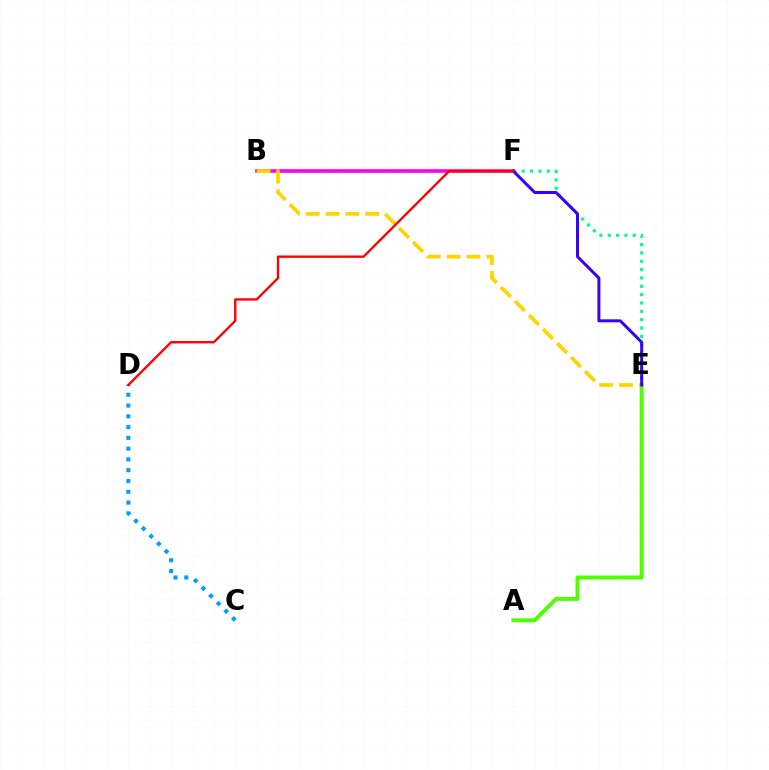{('E', 'F'): [{'color': '#00ff86', 'line_style': 'dotted', 'thickness': 2.27}, {'color': '#3700ff', 'line_style': 'solid', 'thickness': 2.16}], ('B', 'F'): [{'color': '#ff00ed', 'line_style': 'solid', 'thickness': 2.61}], ('A', 'E'): [{'color': '#4fff00', 'line_style': 'solid', 'thickness': 2.84}], ('B', 'E'): [{'color': '#ffd500', 'line_style': 'dashed', 'thickness': 2.69}], ('C', 'D'): [{'color': '#009eff', 'line_style': 'dotted', 'thickness': 2.93}], ('D', 'F'): [{'color': '#ff0000', 'line_style': 'solid', 'thickness': 1.69}]}